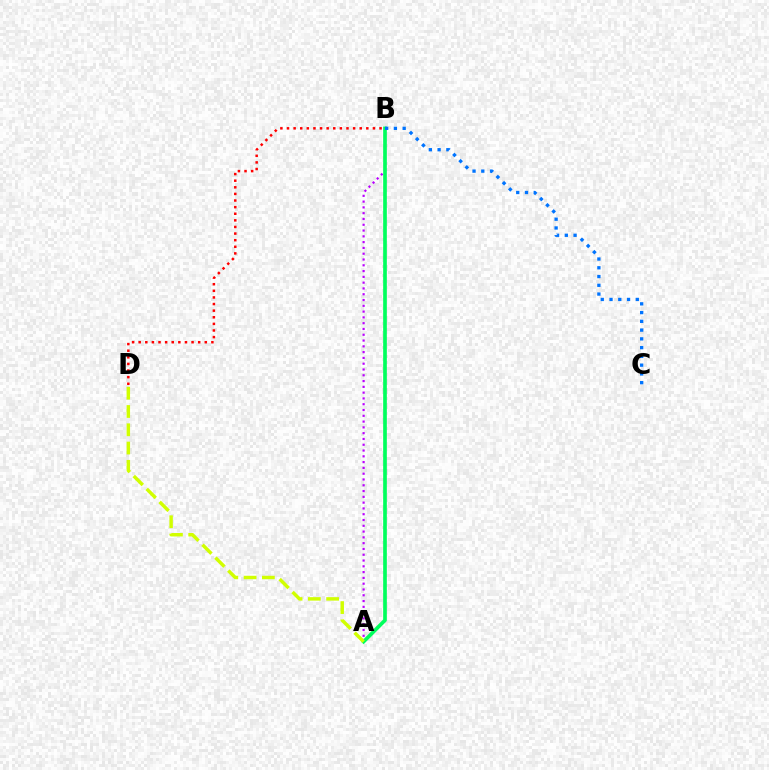{('A', 'B'): [{'color': '#b900ff', 'line_style': 'dotted', 'thickness': 1.57}, {'color': '#00ff5c', 'line_style': 'solid', 'thickness': 2.64}], ('B', 'D'): [{'color': '#ff0000', 'line_style': 'dotted', 'thickness': 1.8}], ('B', 'C'): [{'color': '#0074ff', 'line_style': 'dotted', 'thickness': 2.38}], ('A', 'D'): [{'color': '#d1ff00', 'line_style': 'dashed', 'thickness': 2.48}]}